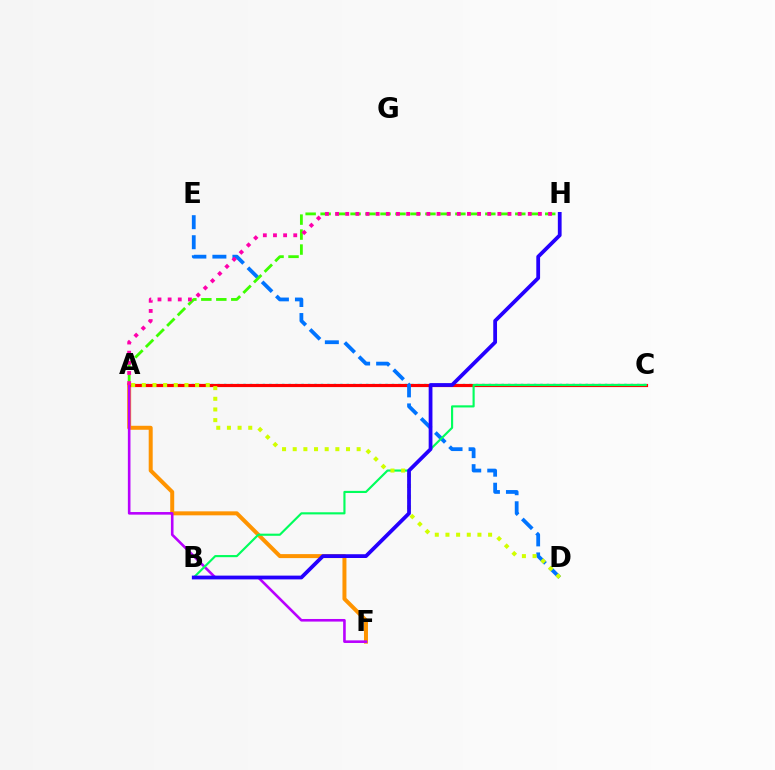{('A', 'F'): [{'color': '#ff9400', 'line_style': 'solid', 'thickness': 2.87}, {'color': '#b900ff', 'line_style': 'solid', 'thickness': 1.88}], ('A', 'C'): [{'color': '#00fff6', 'line_style': 'dotted', 'thickness': 1.75}, {'color': '#ff0000', 'line_style': 'solid', 'thickness': 2.28}], ('D', 'E'): [{'color': '#0074ff', 'line_style': 'dashed', 'thickness': 2.72}], ('A', 'H'): [{'color': '#3dff00', 'line_style': 'dashed', 'thickness': 2.03}, {'color': '#ff00ac', 'line_style': 'dotted', 'thickness': 2.75}], ('B', 'C'): [{'color': '#00ff5c', 'line_style': 'solid', 'thickness': 1.54}], ('A', 'D'): [{'color': '#d1ff00', 'line_style': 'dotted', 'thickness': 2.9}], ('B', 'H'): [{'color': '#2500ff', 'line_style': 'solid', 'thickness': 2.72}]}